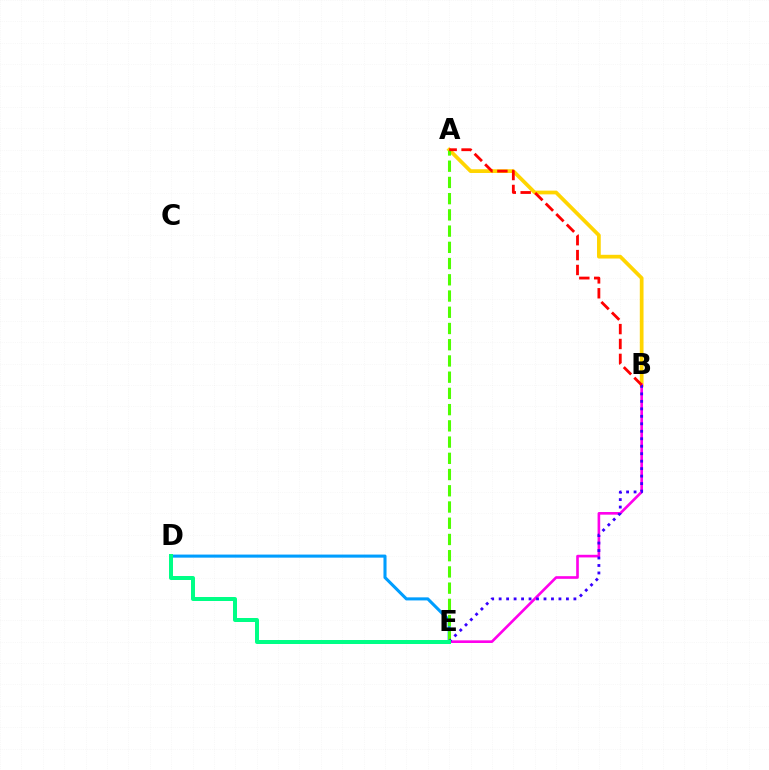{('D', 'E'): [{'color': '#009eff', 'line_style': 'solid', 'thickness': 2.21}, {'color': '#00ff86', 'line_style': 'solid', 'thickness': 2.88}], ('A', 'B'): [{'color': '#ffd500', 'line_style': 'solid', 'thickness': 2.69}, {'color': '#ff0000', 'line_style': 'dashed', 'thickness': 2.02}], ('B', 'E'): [{'color': '#ff00ed', 'line_style': 'solid', 'thickness': 1.9}, {'color': '#3700ff', 'line_style': 'dotted', 'thickness': 2.03}], ('A', 'E'): [{'color': '#4fff00', 'line_style': 'dashed', 'thickness': 2.2}]}